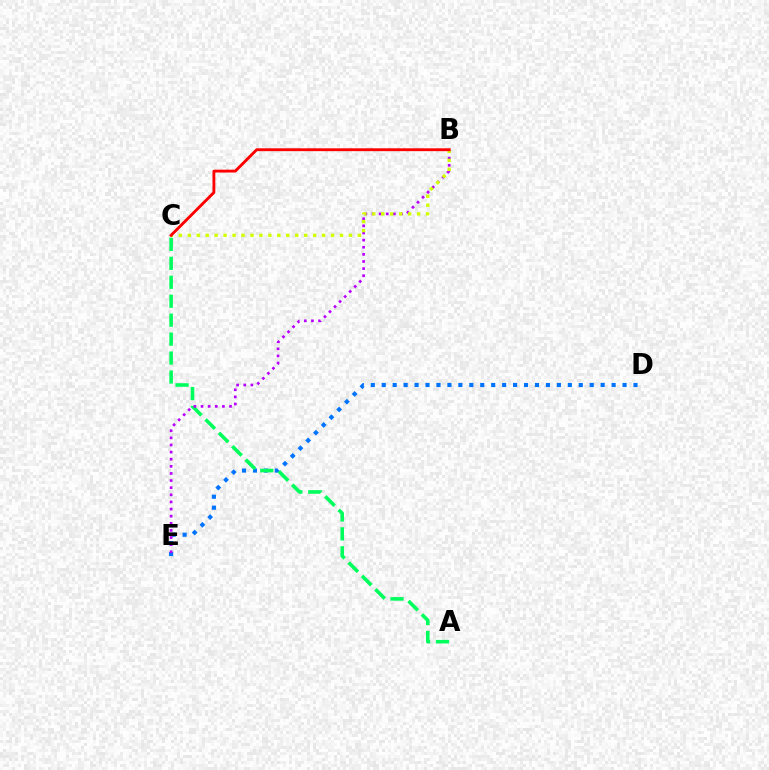{('D', 'E'): [{'color': '#0074ff', 'line_style': 'dotted', 'thickness': 2.97}], ('A', 'C'): [{'color': '#00ff5c', 'line_style': 'dashed', 'thickness': 2.57}], ('B', 'E'): [{'color': '#b900ff', 'line_style': 'dotted', 'thickness': 1.93}], ('B', 'C'): [{'color': '#d1ff00', 'line_style': 'dotted', 'thickness': 2.43}, {'color': '#ff0000', 'line_style': 'solid', 'thickness': 2.06}]}